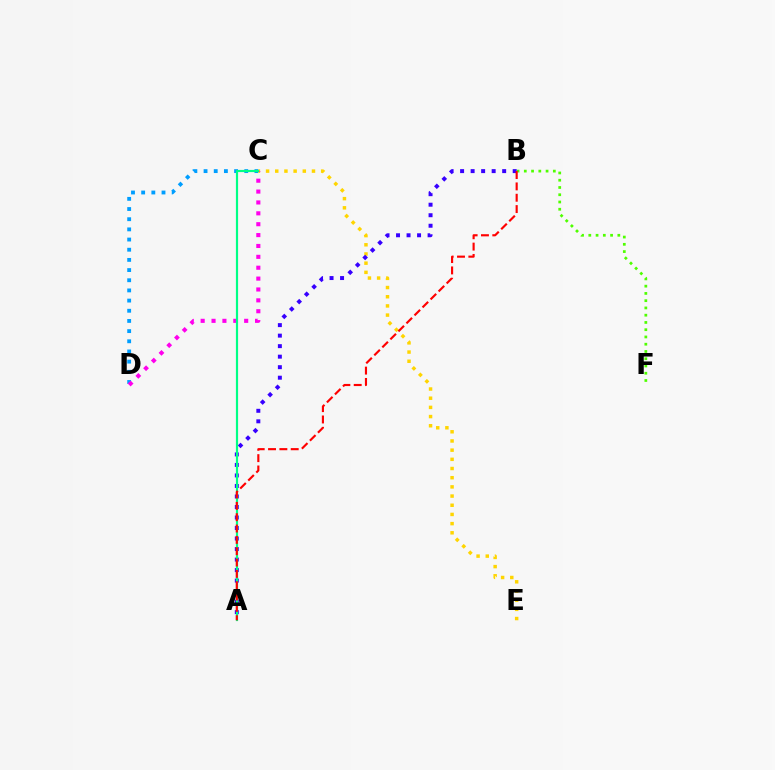{('B', 'F'): [{'color': '#4fff00', 'line_style': 'dotted', 'thickness': 1.97}], ('C', 'D'): [{'color': '#009eff', 'line_style': 'dotted', 'thickness': 2.76}, {'color': '#ff00ed', 'line_style': 'dotted', 'thickness': 2.96}], ('C', 'E'): [{'color': '#ffd500', 'line_style': 'dotted', 'thickness': 2.5}], ('A', 'B'): [{'color': '#3700ff', 'line_style': 'dotted', 'thickness': 2.86}, {'color': '#ff0000', 'line_style': 'dashed', 'thickness': 1.54}], ('A', 'C'): [{'color': '#00ff86', 'line_style': 'solid', 'thickness': 1.57}]}